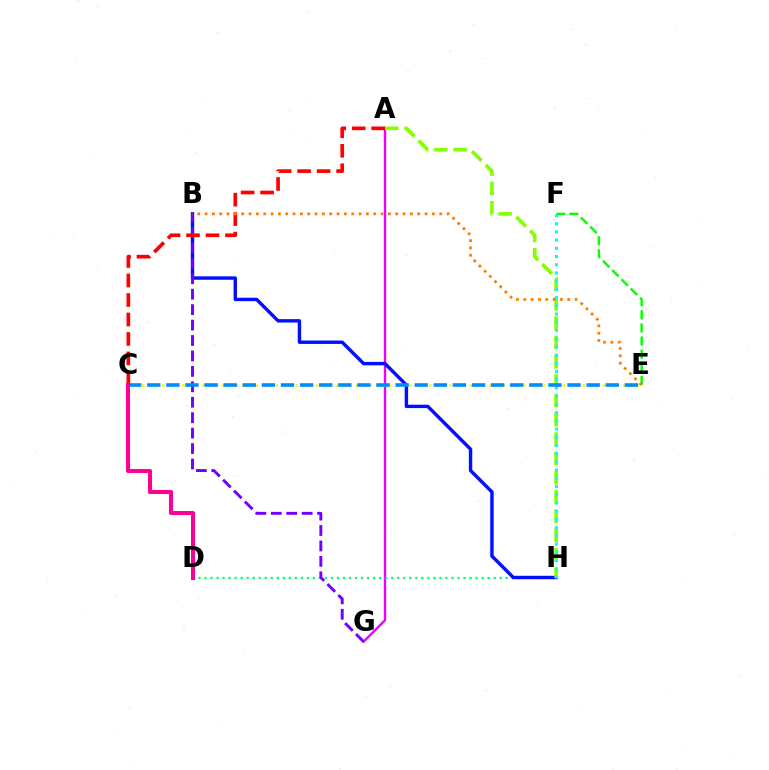{('E', 'F'): [{'color': '#08ff00', 'line_style': 'dashed', 'thickness': 1.78}], ('A', 'G'): [{'color': '#ee00ff', 'line_style': 'solid', 'thickness': 1.7}], ('D', 'H'): [{'color': '#00ff74', 'line_style': 'dotted', 'thickness': 1.64}], ('C', 'E'): [{'color': '#fcf500', 'line_style': 'dotted', 'thickness': 1.82}, {'color': '#008cff', 'line_style': 'dashed', 'thickness': 2.6}], ('B', 'H'): [{'color': '#0010ff', 'line_style': 'solid', 'thickness': 2.46}], ('B', 'G'): [{'color': '#7200ff', 'line_style': 'dashed', 'thickness': 2.1}], ('A', 'C'): [{'color': '#ff0000', 'line_style': 'dashed', 'thickness': 2.65}], ('A', 'H'): [{'color': '#84ff00', 'line_style': 'dashed', 'thickness': 2.62}], ('F', 'H'): [{'color': '#00fff6', 'line_style': 'dotted', 'thickness': 2.23}], ('C', 'D'): [{'color': '#ff0094', 'line_style': 'solid', 'thickness': 2.91}], ('B', 'E'): [{'color': '#ff7c00', 'line_style': 'dotted', 'thickness': 1.99}]}